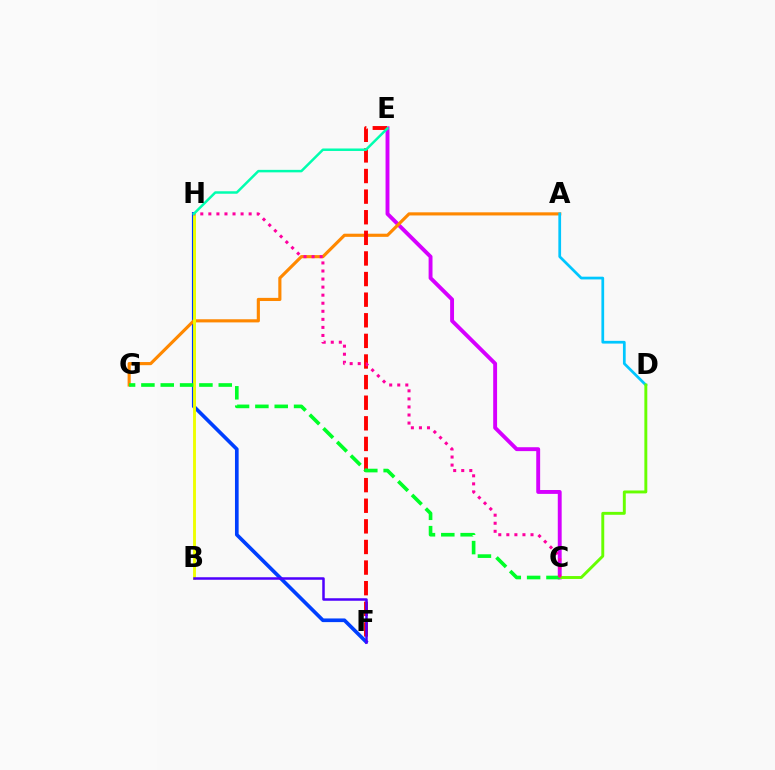{('F', 'H'): [{'color': '#003fff', 'line_style': 'solid', 'thickness': 2.64}], ('C', 'E'): [{'color': '#d600ff', 'line_style': 'solid', 'thickness': 2.8}], ('A', 'G'): [{'color': '#ff8800', 'line_style': 'solid', 'thickness': 2.26}], ('A', 'D'): [{'color': '#00c7ff', 'line_style': 'solid', 'thickness': 1.97}], ('E', 'F'): [{'color': '#ff0000', 'line_style': 'dashed', 'thickness': 2.8}], ('C', 'D'): [{'color': '#66ff00', 'line_style': 'solid', 'thickness': 2.1}], ('B', 'H'): [{'color': '#eeff00', 'line_style': 'solid', 'thickness': 2.07}], ('C', 'G'): [{'color': '#00ff27', 'line_style': 'dashed', 'thickness': 2.63}], ('B', 'F'): [{'color': '#4f00ff', 'line_style': 'solid', 'thickness': 1.81}], ('C', 'H'): [{'color': '#ff00a0', 'line_style': 'dotted', 'thickness': 2.19}], ('E', 'H'): [{'color': '#00ffaf', 'line_style': 'solid', 'thickness': 1.79}]}